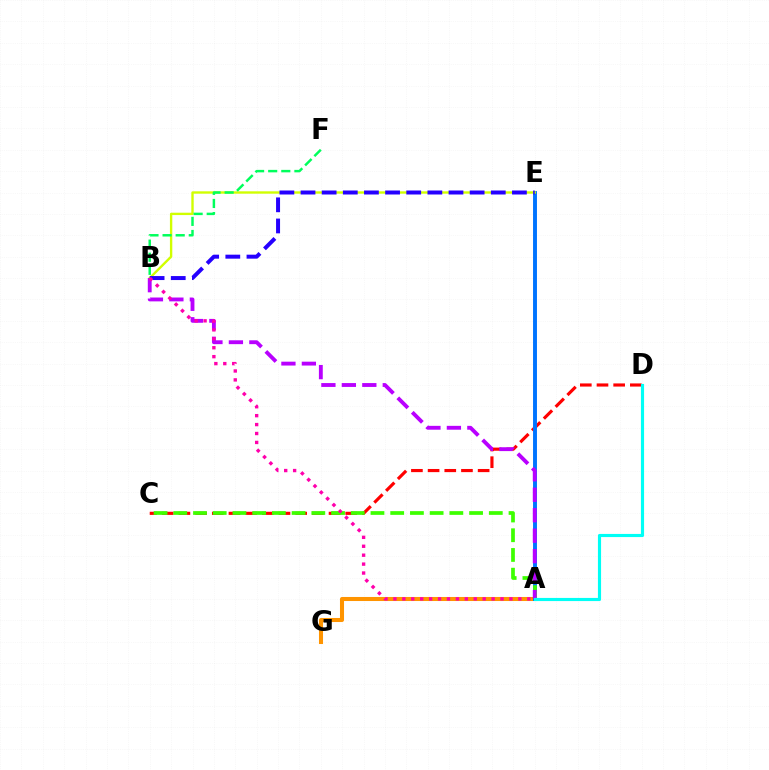{('C', 'D'): [{'color': '#ff0000', 'line_style': 'dashed', 'thickness': 2.27}], ('A', 'G'): [{'color': '#ff9400', 'line_style': 'solid', 'thickness': 2.92}], ('A', 'E'): [{'color': '#0074ff', 'line_style': 'solid', 'thickness': 2.82}], ('A', 'C'): [{'color': '#3dff00', 'line_style': 'dashed', 'thickness': 2.68}], ('B', 'E'): [{'color': '#d1ff00', 'line_style': 'solid', 'thickness': 1.7}, {'color': '#2500ff', 'line_style': 'dashed', 'thickness': 2.87}], ('A', 'B'): [{'color': '#b900ff', 'line_style': 'dashed', 'thickness': 2.78}, {'color': '#ff00ac', 'line_style': 'dotted', 'thickness': 2.42}], ('A', 'D'): [{'color': '#00fff6', 'line_style': 'solid', 'thickness': 2.26}], ('B', 'F'): [{'color': '#00ff5c', 'line_style': 'dashed', 'thickness': 1.78}]}